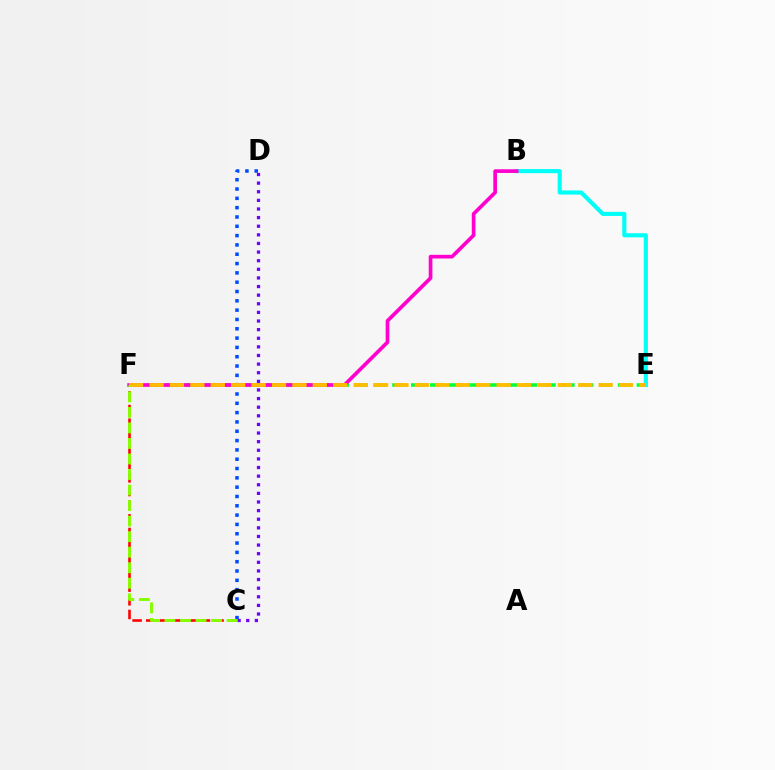{('C', 'F'): [{'color': '#ff0000', 'line_style': 'dashed', 'thickness': 1.86}, {'color': '#84ff00', 'line_style': 'dashed', 'thickness': 2.11}], ('E', 'F'): [{'color': '#00ff39', 'line_style': 'dashed', 'thickness': 2.55}, {'color': '#ffbd00', 'line_style': 'dashed', 'thickness': 2.77}], ('C', 'D'): [{'color': '#004bff', 'line_style': 'dotted', 'thickness': 2.53}, {'color': '#7200ff', 'line_style': 'dotted', 'thickness': 2.34}], ('B', 'E'): [{'color': '#00fff6', 'line_style': 'solid', 'thickness': 2.96}], ('B', 'F'): [{'color': '#ff00cf', 'line_style': 'solid', 'thickness': 2.65}]}